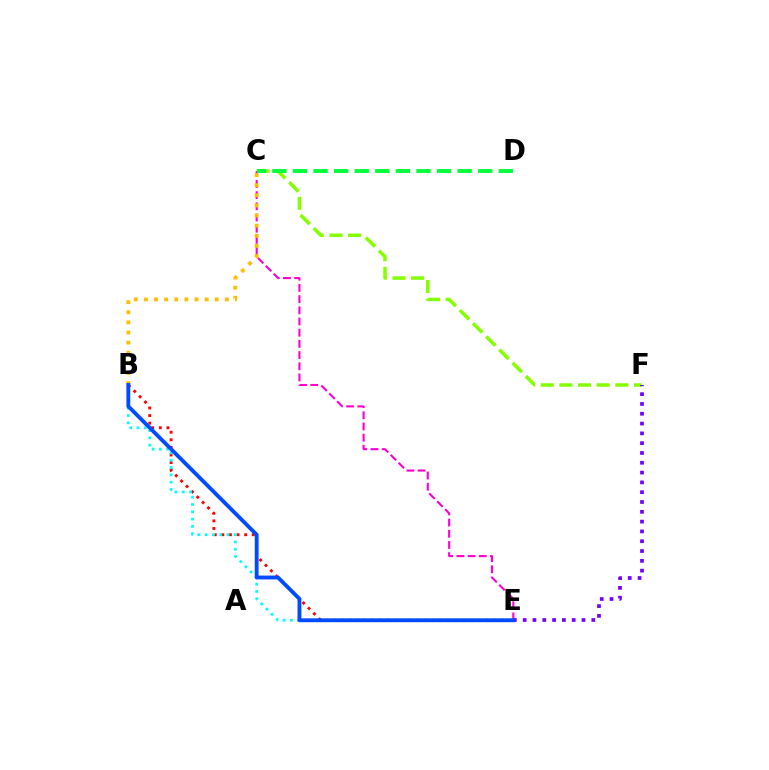{('C', 'F'): [{'color': '#84ff00', 'line_style': 'dashed', 'thickness': 2.53}], ('B', 'E'): [{'color': '#ff0000', 'line_style': 'dotted', 'thickness': 2.07}, {'color': '#00fff6', 'line_style': 'dotted', 'thickness': 1.98}, {'color': '#004bff', 'line_style': 'solid', 'thickness': 2.78}], ('E', 'F'): [{'color': '#7200ff', 'line_style': 'dotted', 'thickness': 2.66}], ('C', 'E'): [{'color': '#ff00cf', 'line_style': 'dashed', 'thickness': 1.52}], ('C', 'D'): [{'color': '#00ff39', 'line_style': 'dashed', 'thickness': 2.8}], ('B', 'C'): [{'color': '#ffbd00', 'line_style': 'dotted', 'thickness': 2.75}]}